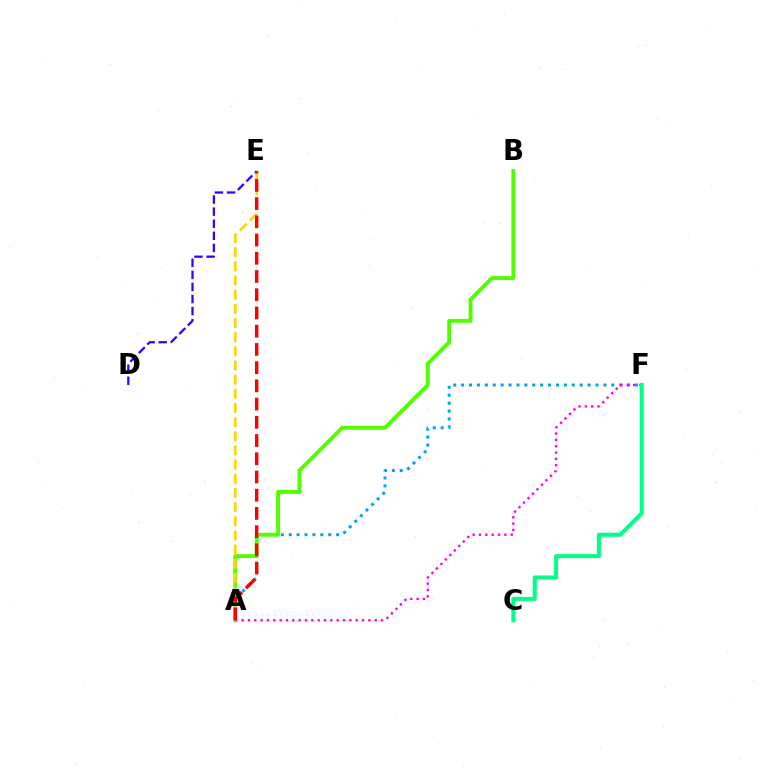{('A', 'F'): [{'color': '#009eff', 'line_style': 'dotted', 'thickness': 2.15}, {'color': '#ff00ed', 'line_style': 'dotted', 'thickness': 1.72}], ('A', 'B'): [{'color': '#4fff00', 'line_style': 'solid', 'thickness': 2.79}], ('D', 'E'): [{'color': '#3700ff', 'line_style': 'dashed', 'thickness': 1.64}], ('A', 'E'): [{'color': '#ffd500', 'line_style': 'dashed', 'thickness': 1.92}, {'color': '#ff0000', 'line_style': 'dashed', 'thickness': 2.48}], ('C', 'F'): [{'color': '#00ff86', 'line_style': 'solid', 'thickness': 2.89}]}